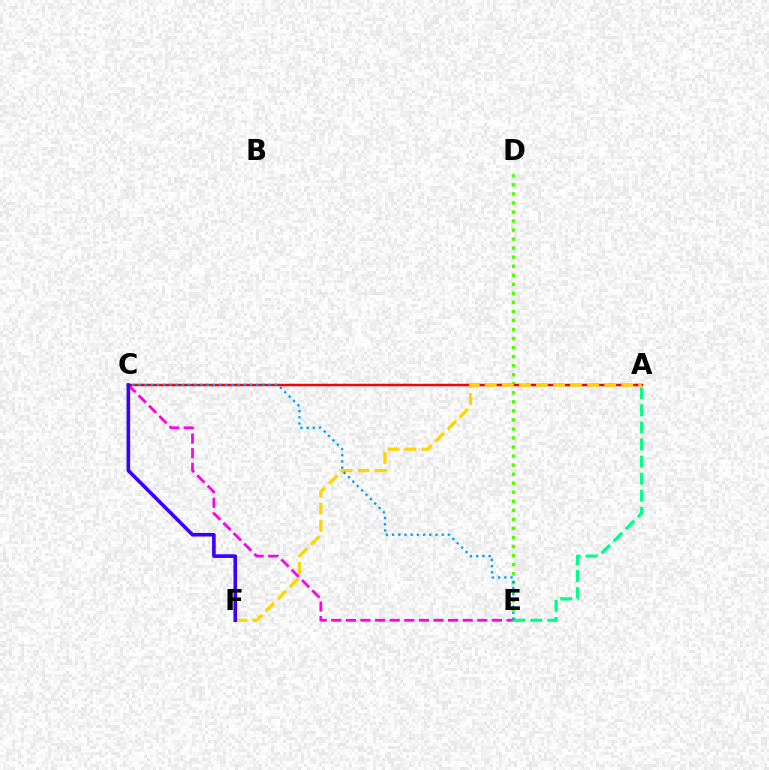{('A', 'E'): [{'color': '#00ff86', 'line_style': 'dashed', 'thickness': 2.32}], ('C', 'E'): [{'color': '#ff00ed', 'line_style': 'dashed', 'thickness': 1.98}, {'color': '#009eff', 'line_style': 'dotted', 'thickness': 1.68}], ('D', 'E'): [{'color': '#4fff00', 'line_style': 'dotted', 'thickness': 2.46}], ('A', 'C'): [{'color': '#ff0000', 'line_style': 'solid', 'thickness': 1.78}], ('A', 'F'): [{'color': '#ffd500', 'line_style': 'dashed', 'thickness': 2.32}], ('C', 'F'): [{'color': '#3700ff', 'line_style': 'solid', 'thickness': 2.59}]}